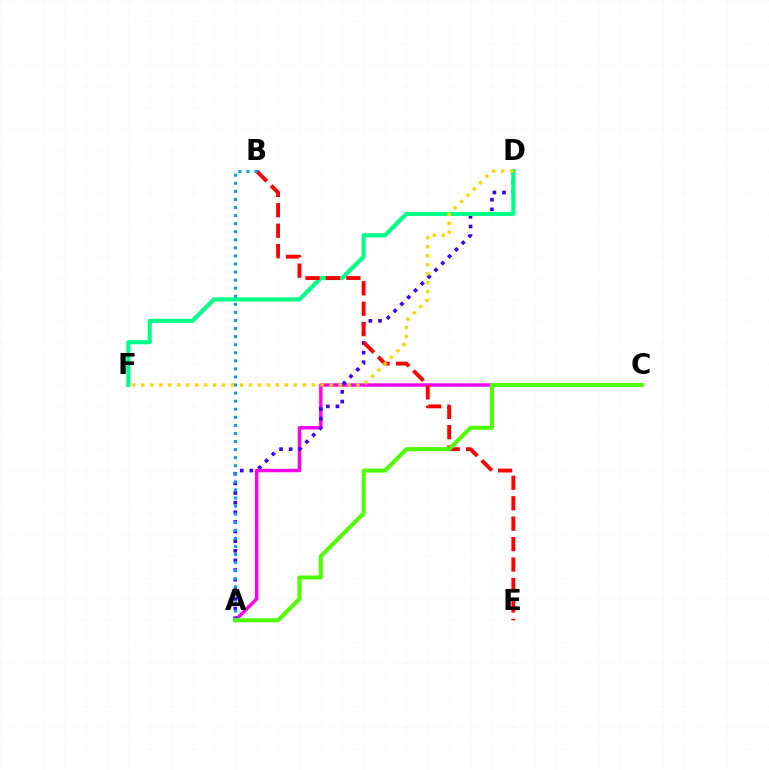{('A', 'C'): [{'color': '#ff00ed', 'line_style': 'solid', 'thickness': 2.46}, {'color': '#4fff00', 'line_style': 'solid', 'thickness': 2.89}], ('A', 'D'): [{'color': '#3700ff', 'line_style': 'dotted', 'thickness': 2.62}], ('D', 'F'): [{'color': '#00ff86', 'line_style': 'solid', 'thickness': 2.95}, {'color': '#ffd500', 'line_style': 'dotted', 'thickness': 2.44}], ('B', 'E'): [{'color': '#ff0000', 'line_style': 'dashed', 'thickness': 2.78}], ('A', 'B'): [{'color': '#009eff', 'line_style': 'dotted', 'thickness': 2.19}]}